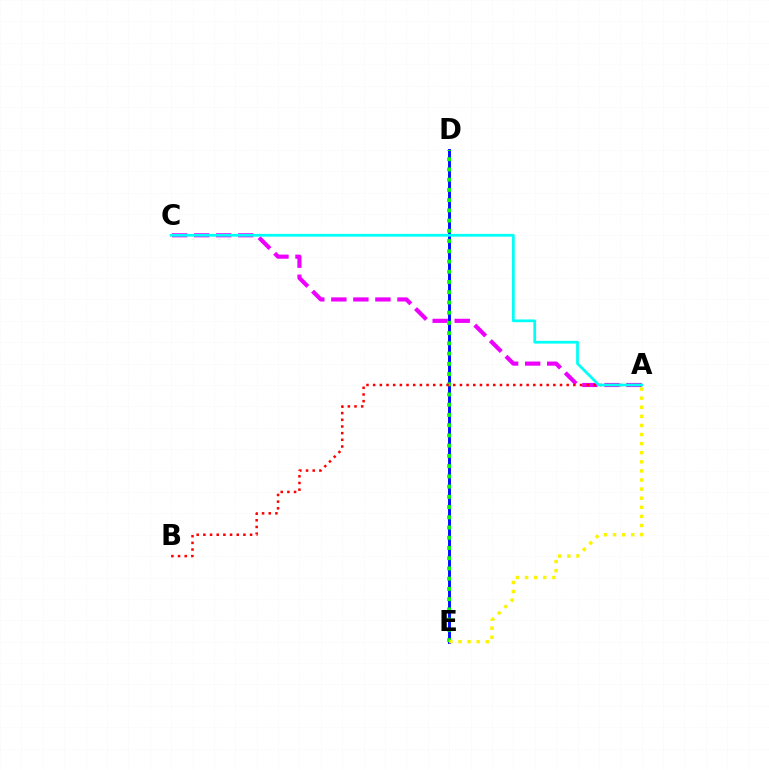{('D', 'E'): [{'color': '#0010ff', 'line_style': 'solid', 'thickness': 2.12}, {'color': '#08ff00', 'line_style': 'dotted', 'thickness': 2.78}], ('A', 'C'): [{'color': '#ee00ff', 'line_style': 'dashed', 'thickness': 2.99}, {'color': '#00fff6', 'line_style': 'solid', 'thickness': 1.98}], ('A', 'B'): [{'color': '#ff0000', 'line_style': 'dotted', 'thickness': 1.81}], ('A', 'E'): [{'color': '#fcf500', 'line_style': 'dotted', 'thickness': 2.47}]}